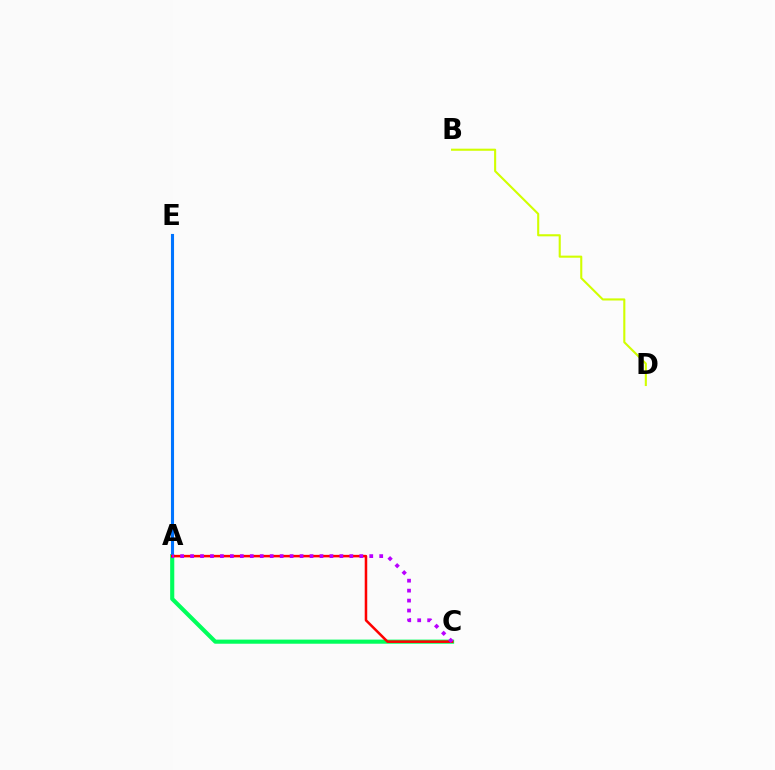{('A', 'C'): [{'color': '#00ff5c', 'line_style': 'solid', 'thickness': 2.96}, {'color': '#ff0000', 'line_style': 'solid', 'thickness': 1.82}, {'color': '#b900ff', 'line_style': 'dotted', 'thickness': 2.7}], ('A', 'E'): [{'color': '#0074ff', 'line_style': 'solid', 'thickness': 2.23}], ('B', 'D'): [{'color': '#d1ff00', 'line_style': 'solid', 'thickness': 1.51}]}